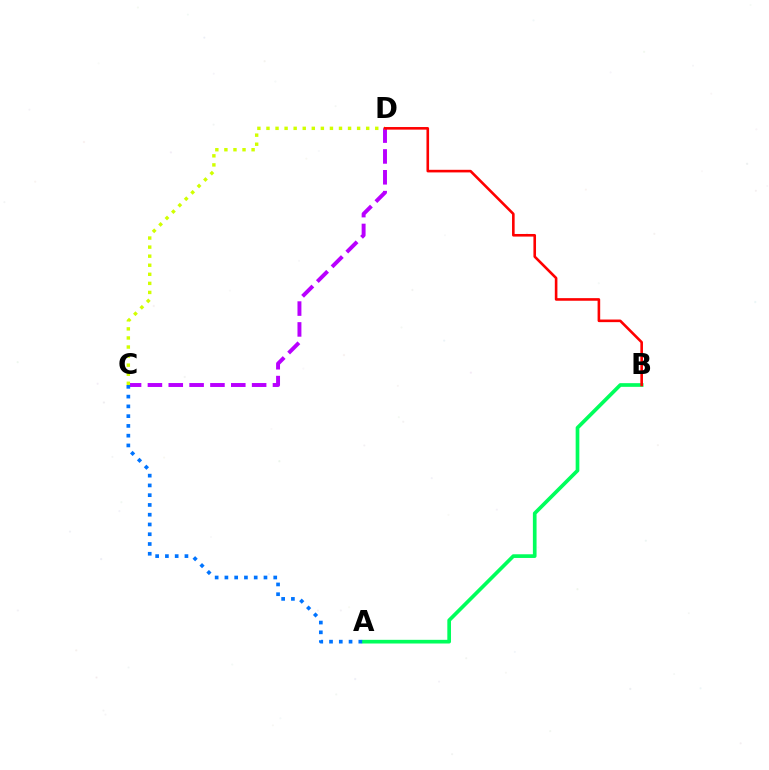{('A', 'B'): [{'color': '#00ff5c', 'line_style': 'solid', 'thickness': 2.65}], ('C', 'D'): [{'color': '#b900ff', 'line_style': 'dashed', 'thickness': 2.83}, {'color': '#d1ff00', 'line_style': 'dotted', 'thickness': 2.46}], ('B', 'D'): [{'color': '#ff0000', 'line_style': 'solid', 'thickness': 1.88}], ('A', 'C'): [{'color': '#0074ff', 'line_style': 'dotted', 'thickness': 2.65}]}